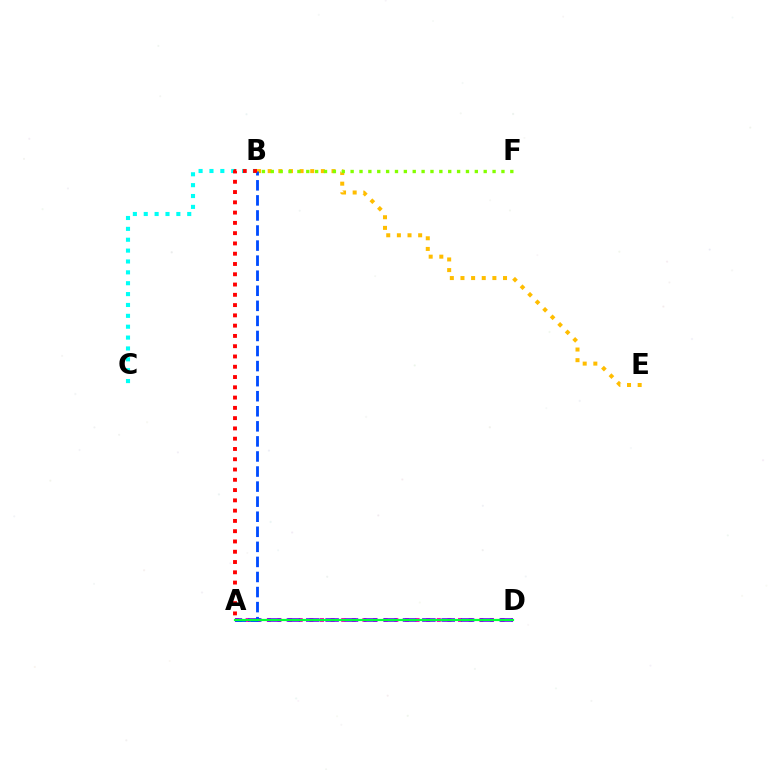{('A', 'D'): [{'color': '#ff00cf', 'line_style': 'dotted', 'thickness': 2.89}, {'color': '#7200ff', 'line_style': 'dashed', 'thickness': 2.63}, {'color': '#00ff39', 'line_style': 'solid', 'thickness': 1.59}], ('B', 'E'): [{'color': '#ffbd00', 'line_style': 'dotted', 'thickness': 2.89}], ('A', 'B'): [{'color': '#004bff', 'line_style': 'dashed', 'thickness': 2.05}, {'color': '#ff0000', 'line_style': 'dotted', 'thickness': 2.79}], ('B', 'F'): [{'color': '#84ff00', 'line_style': 'dotted', 'thickness': 2.41}], ('B', 'C'): [{'color': '#00fff6', 'line_style': 'dotted', 'thickness': 2.95}]}